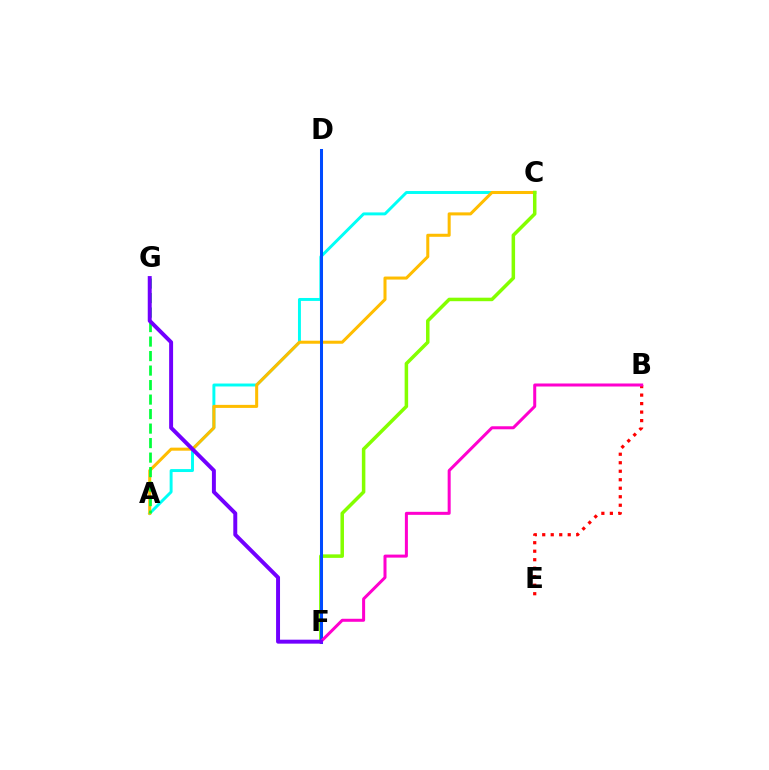{('A', 'C'): [{'color': '#00fff6', 'line_style': 'solid', 'thickness': 2.12}, {'color': '#ffbd00', 'line_style': 'solid', 'thickness': 2.19}], ('C', 'F'): [{'color': '#84ff00', 'line_style': 'solid', 'thickness': 2.53}], ('B', 'E'): [{'color': '#ff0000', 'line_style': 'dotted', 'thickness': 2.31}], ('A', 'G'): [{'color': '#00ff39', 'line_style': 'dashed', 'thickness': 1.97}], ('D', 'F'): [{'color': '#004bff', 'line_style': 'solid', 'thickness': 2.18}], ('B', 'F'): [{'color': '#ff00cf', 'line_style': 'solid', 'thickness': 2.17}], ('F', 'G'): [{'color': '#7200ff', 'line_style': 'solid', 'thickness': 2.85}]}